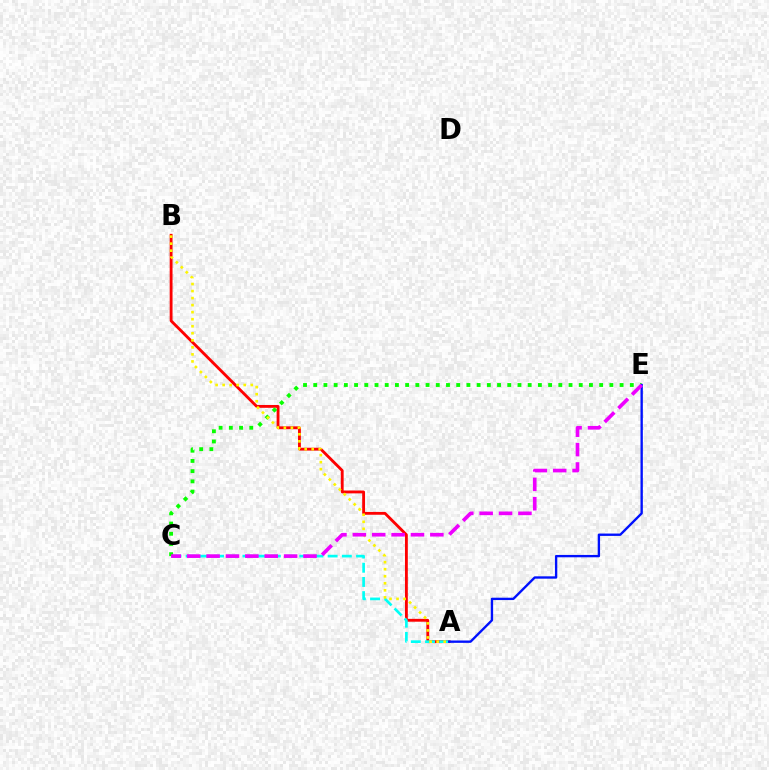{('A', 'B'): [{'color': '#ff0000', 'line_style': 'solid', 'thickness': 2.05}, {'color': '#fcf500', 'line_style': 'dotted', 'thickness': 1.91}], ('A', 'C'): [{'color': '#00fff6', 'line_style': 'dashed', 'thickness': 1.93}], ('C', 'E'): [{'color': '#08ff00', 'line_style': 'dotted', 'thickness': 2.77}, {'color': '#ee00ff', 'line_style': 'dashed', 'thickness': 2.63}], ('A', 'E'): [{'color': '#0010ff', 'line_style': 'solid', 'thickness': 1.7}]}